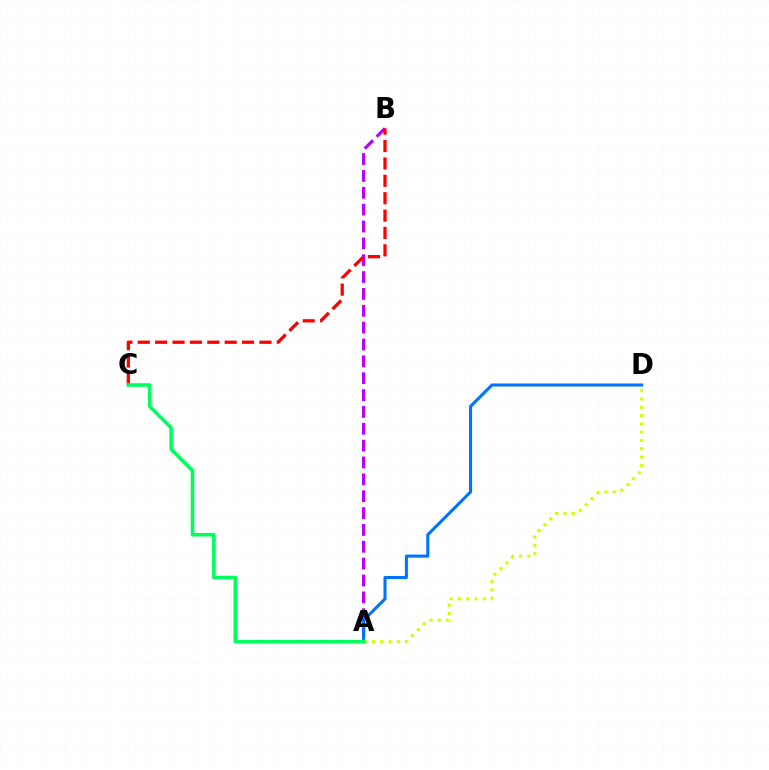{('A', 'B'): [{'color': '#b900ff', 'line_style': 'dashed', 'thickness': 2.29}], ('B', 'C'): [{'color': '#ff0000', 'line_style': 'dashed', 'thickness': 2.36}], ('A', 'D'): [{'color': '#0074ff', 'line_style': 'solid', 'thickness': 2.21}, {'color': '#d1ff00', 'line_style': 'dotted', 'thickness': 2.26}], ('A', 'C'): [{'color': '#00ff5c', 'line_style': 'solid', 'thickness': 2.57}]}